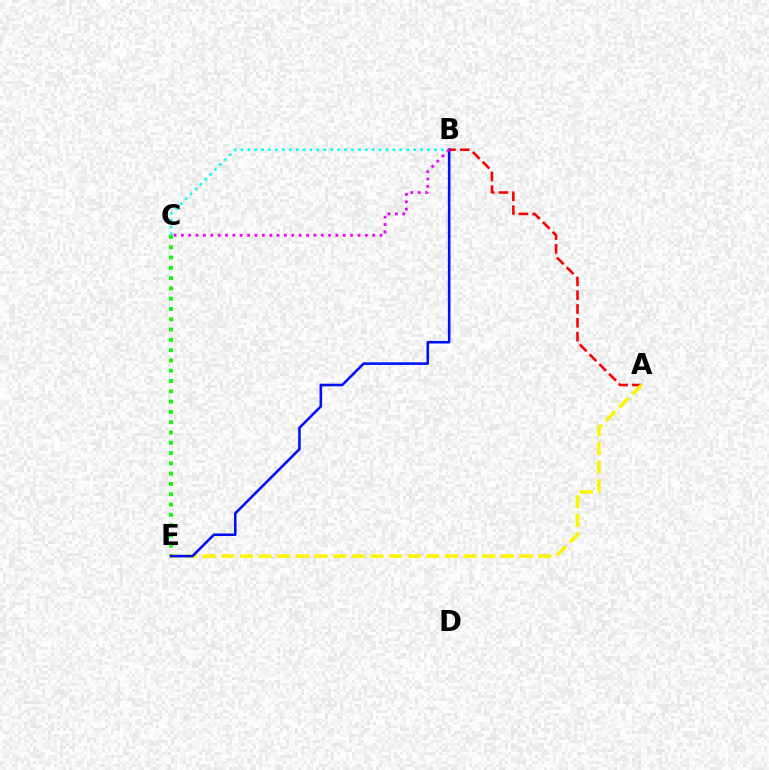{('C', 'E'): [{'color': '#08ff00', 'line_style': 'dotted', 'thickness': 2.8}], ('A', 'B'): [{'color': '#ff0000', 'line_style': 'dashed', 'thickness': 1.87}], ('A', 'E'): [{'color': '#fcf500', 'line_style': 'dashed', 'thickness': 2.53}], ('B', 'C'): [{'color': '#00fff6', 'line_style': 'dotted', 'thickness': 1.88}, {'color': '#ee00ff', 'line_style': 'dotted', 'thickness': 2.0}], ('B', 'E'): [{'color': '#0010ff', 'line_style': 'solid', 'thickness': 1.85}]}